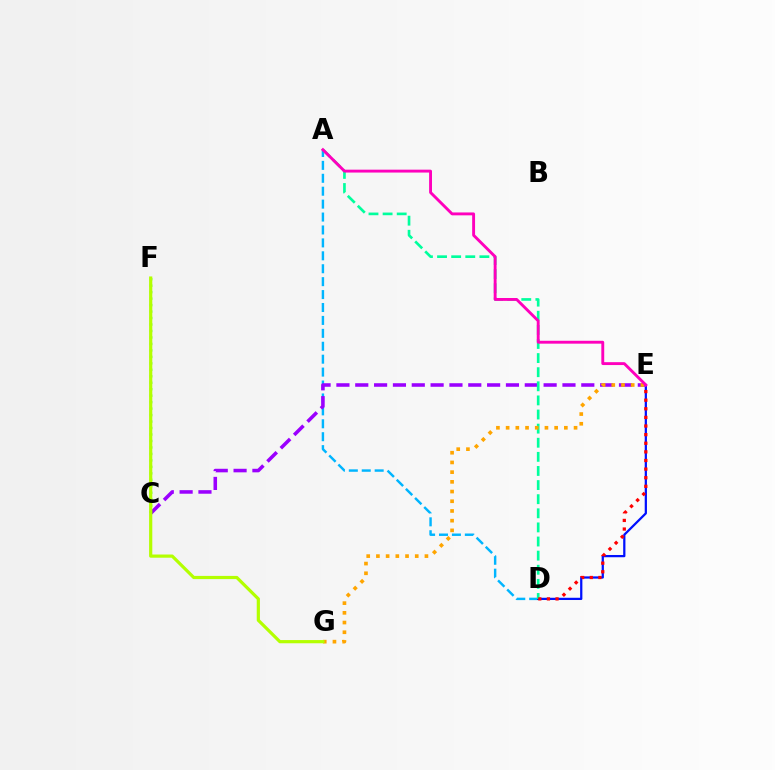{('A', 'D'): [{'color': '#00b5ff', 'line_style': 'dashed', 'thickness': 1.76}, {'color': '#00ff9d', 'line_style': 'dashed', 'thickness': 1.92}], ('D', 'E'): [{'color': '#0010ff', 'line_style': 'solid', 'thickness': 1.62}, {'color': '#ff0000', 'line_style': 'dotted', 'thickness': 2.34}], ('C', 'E'): [{'color': '#9b00ff', 'line_style': 'dashed', 'thickness': 2.56}], ('E', 'G'): [{'color': '#ffa500', 'line_style': 'dotted', 'thickness': 2.64}], ('C', 'F'): [{'color': '#08ff00', 'line_style': 'dotted', 'thickness': 1.76}], ('A', 'E'): [{'color': '#ff00bd', 'line_style': 'solid', 'thickness': 2.08}], ('F', 'G'): [{'color': '#b3ff00', 'line_style': 'solid', 'thickness': 2.3}]}